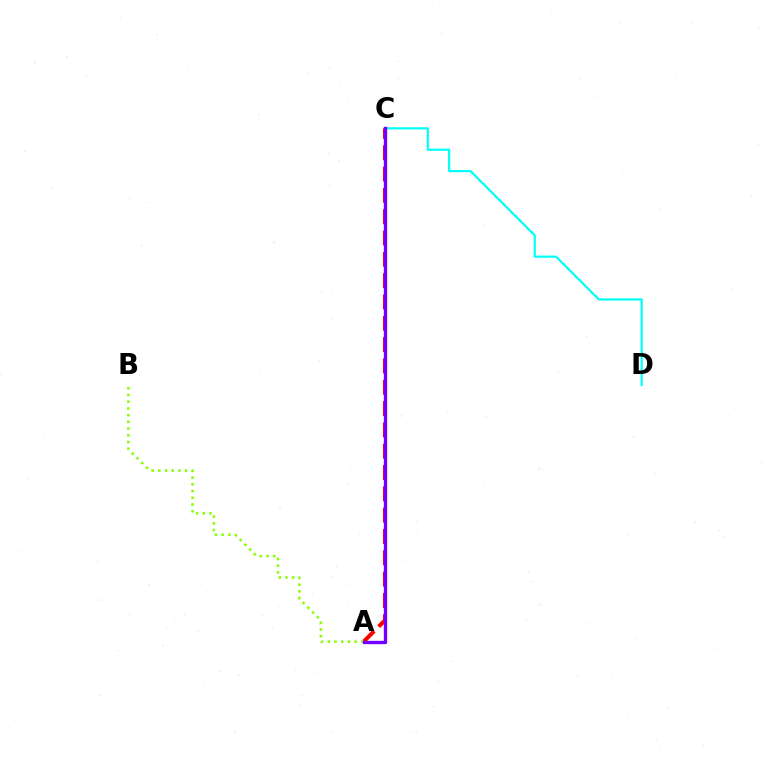{('A', 'C'): [{'color': '#ff0000', 'line_style': 'dashed', 'thickness': 2.9}, {'color': '#7200ff', 'line_style': 'solid', 'thickness': 2.41}], ('C', 'D'): [{'color': '#00fff6', 'line_style': 'solid', 'thickness': 1.58}], ('A', 'B'): [{'color': '#84ff00', 'line_style': 'dotted', 'thickness': 1.82}]}